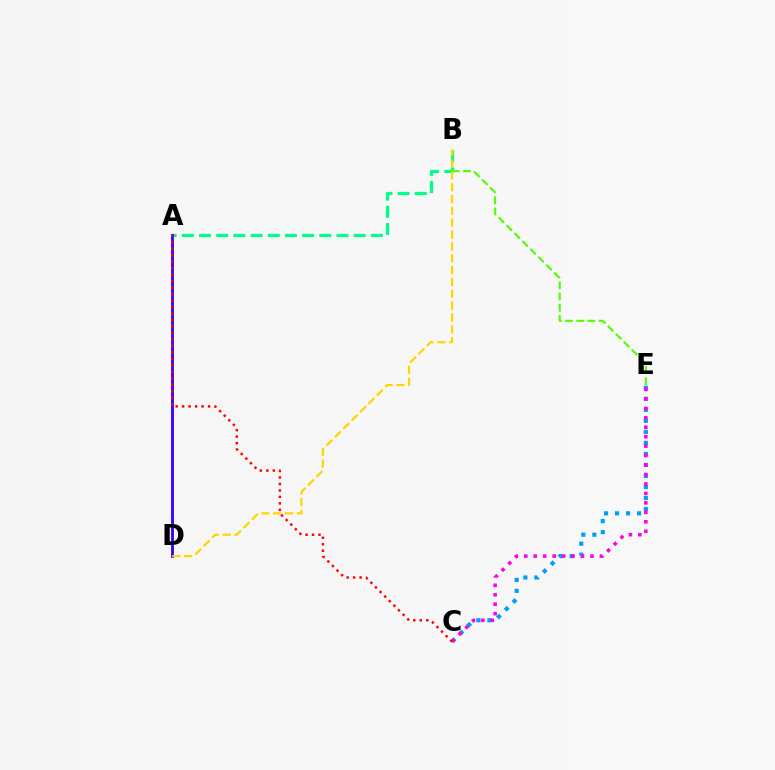{('A', 'B'): [{'color': '#00ff86', 'line_style': 'dashed', 'thickness': 2.33}], ('C', 'E'): [{'color': '#009eff', 'line_style': 'dotted', 'thickness': 2.99}, {'color': '#ff00ed', 'line_style': 'dotted', 'thickness': 2.57}], ('B', 'E'): [{'color': '#4fff00', 'line_style': 'dashed', 'thickness': 1.52}], ('A', 'D'): [{'color': '#3700ff', 'line_style': 'solid', 'thickness': 2.05}], ('B', 'D'): [{'color': '#ffd500', 'line_style': 'dashed', 'thickness': 1.61}], ('A', 'C'): [{'color': '#ff0000', 'line_style': 'dotted', 'thickness': 1.76}]}